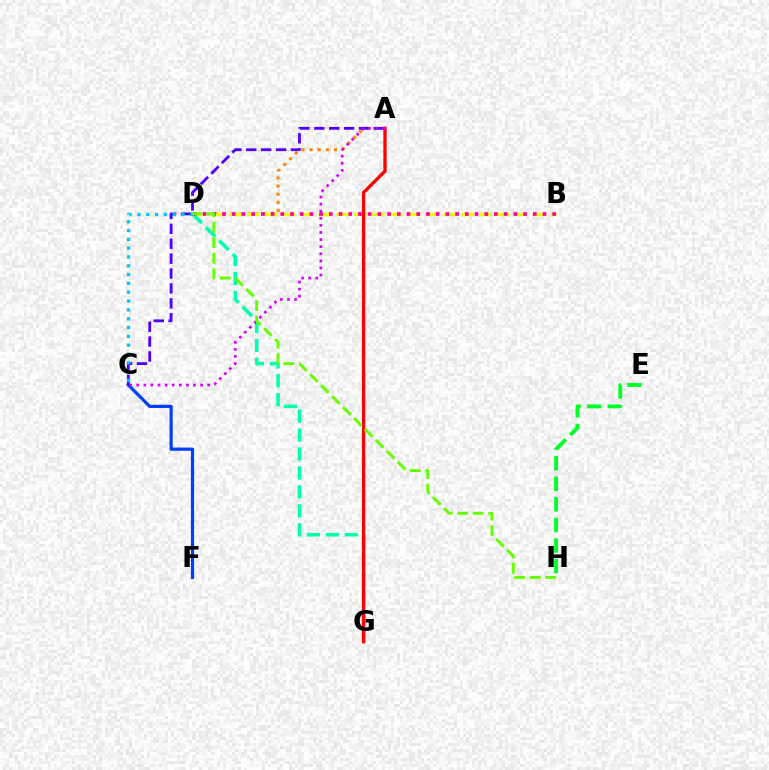{('A', 'D'): [{'color': '#ff8800', 'line_style': 'dotted', 'thickness': 2.21}], ('D', 'G'): [{'color': '#00ffaf', 'line_style': 'dashed', 'thickness': 2.57}], ('C', 'F'): [{'color': '#003fff', 'line_style': 'solid', 'thickness': 2.3}], ('B', 'D'): [{'color': '#eeff00', 'line_style': 'dashed', 'thickness': 2.43}, {'color': '#ff00a0', 'line_style': 'dotted', 'thickness': 2.64}], ('A', 'C'): [{'color': '#4f00ff', 'line_style': 'dashed', 'thickness': 2.02}, {'color': '#d600ff', 'line_style': 'dotted', 'thickness': 1.93}], ('A', 'G'): [{'color': '#ff0000', 'line_style': 'solid', 'thickness': 2.37}], ('C', 'D'): [{'color': '#00c7ff', 'line_style': 'dotted', 'thickness': 2.4}], ('E', 'H'): [{'color': '#00ff27', 'line_style': 'dashed', 'thickness': 2.8}], ('D', 'H'): [{'color': '#66ff00', 'line_style': 'dashed', 'thickness': 2.11}]}